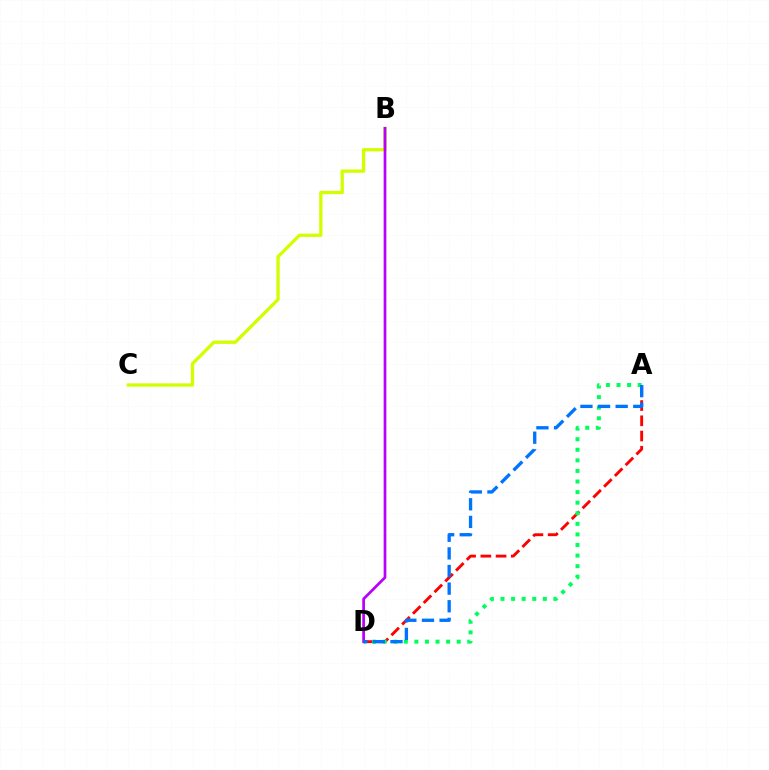{('A', 'D'): [{'color': '#ff0000', 'line_style': 'dashed', 'thickness': 2.07}, {'color': '#00ff5c', 'line_style': 'dotted', 'thickness': 2.87}, {'color': '#0074ff', 'line_style': 'dashed', 'thickness': 2.39}], ('B', 'C'): [{'color': '#d1ff00', 'line_style': 'solid', 'thickness': 2.38}], ('B', 'D'): [{'color': '#b900ff', 'line_style': 'solid', 'thickness': 1.96}]}